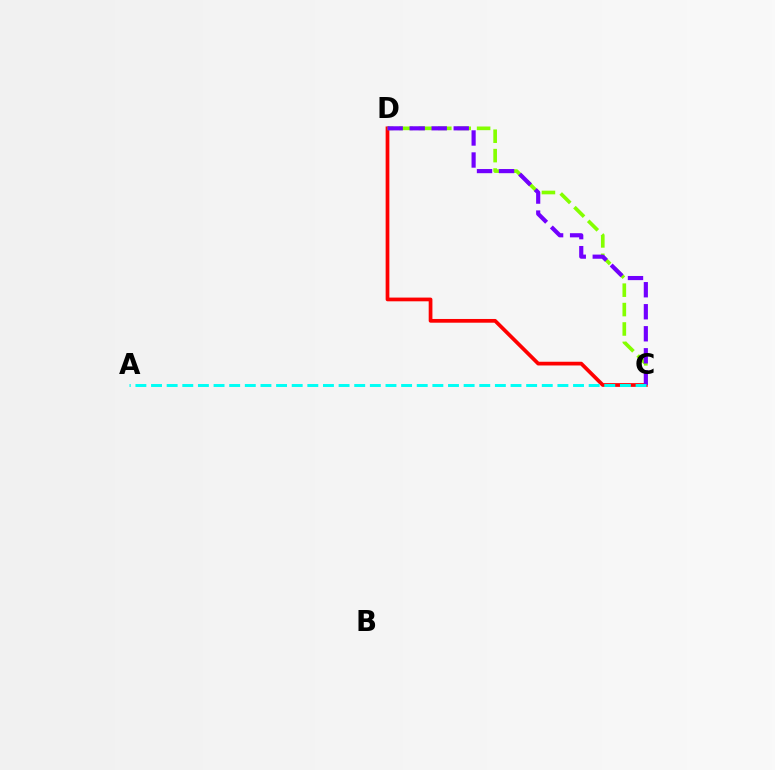{('C', 'D'): [{'color': '#ff0000', 'line_style': 'solid', 'thickness': 2.68}, {'color': '#84ff00', 'line_style': 'dashed', 'thickness': 2.64}, {'color': '#7200ff', 'line_style': 'dashed', 'thickness': 2.99}], ('A', 'C'): [{'color': '#00fff6', 'line_style': 'dashed', 'thickness': 2.12}]}